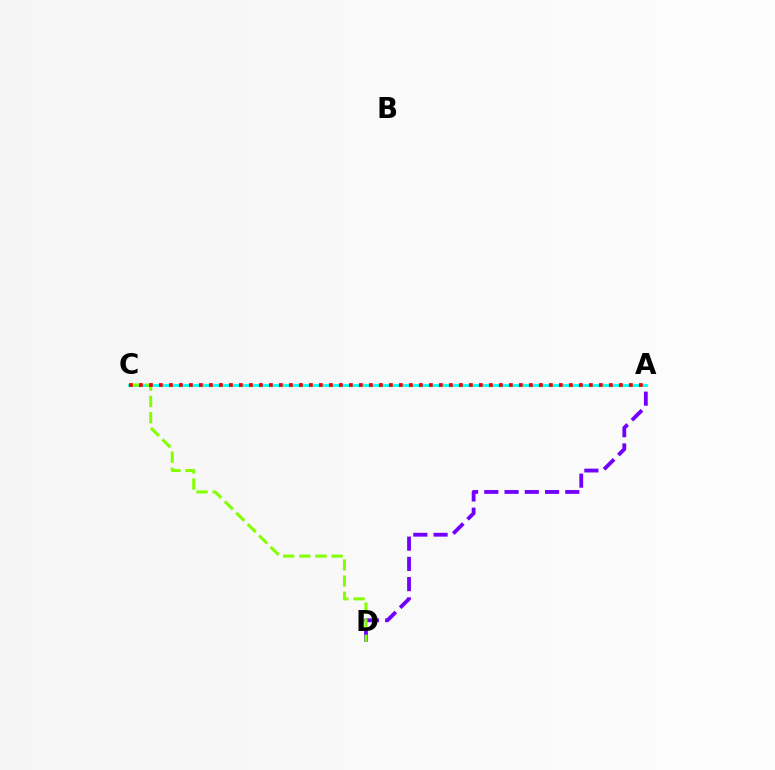{('A', 'D'): [{'color': '#7200ff', 'line_style': 'dashed', 'thickness': 2.75}], ('A', 'C'): [{'color': '#00fff6', 'line_style': 'solid', 'thickness': 2.04}, {'color': '#ff0000', 'line_style': 'dotted', 'thickness': 2.72}], ('C', 'D'): [{'color': '#84ff00', 'line_style': 'dashed', 'thickness': 2.19}]}